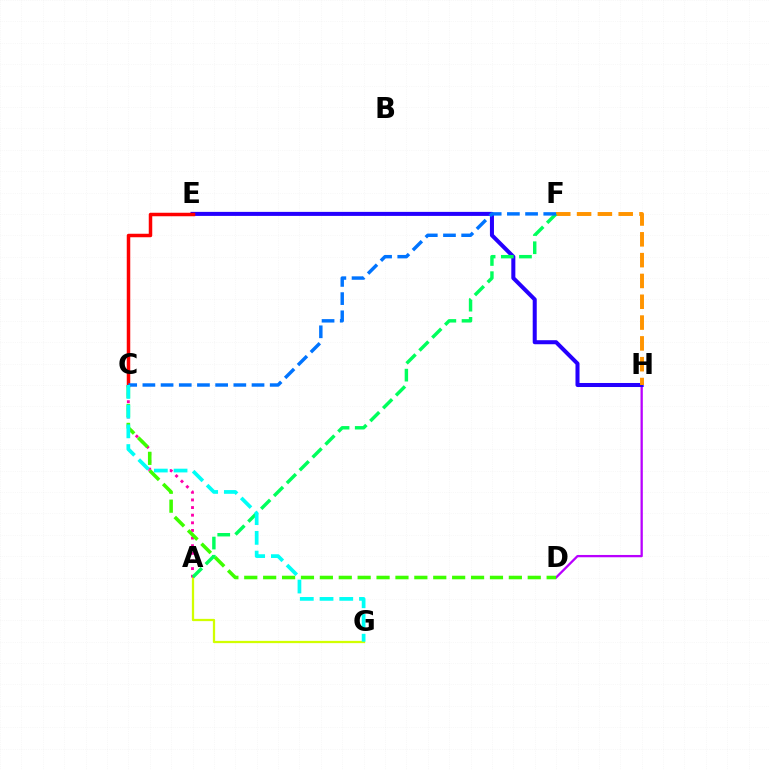{('D', 'H'): [{'color': '#b900ff', 'line_style': 'solid', 'thickness': 1.65}], ('E', 'H'): [{'color': '#2500ff', 'line_style': 'solid', 'thickness': 2.9}], ('A', 'G'): [{'color': '#d1ff00', 'line_style': 'solid', 'thickness': 1.63}], ('F', 'H'): [{'color': '#ff9400', 'line_style': 'dashed', 'thickness': 2.83}], ('A', 'C'): [{'color': '#ff00ac', 'line_style': 'dotted', 'thickness': 2.07}], ('C', 'D'): [{'color': '#3dff00', 'line_style': 'dashed', 'thickness': 2.57}], ('A', 'F'): [{'color': '#00ff5c', 'line_style': 'dashed', 'thickness': 2.47}], ('C', 'E'): [{'color': '#ff0000', 'line_style': 'solid', 'thickness': 2.52}], ('C', 'F'): [{'color': '#0074ff', 'line_style': 'dashed', 'thickness': 2.47}], ('C', 'G'): [{'color': '#00fff6', 'line_style': 'dashed', 'thickness': 2.68}]}